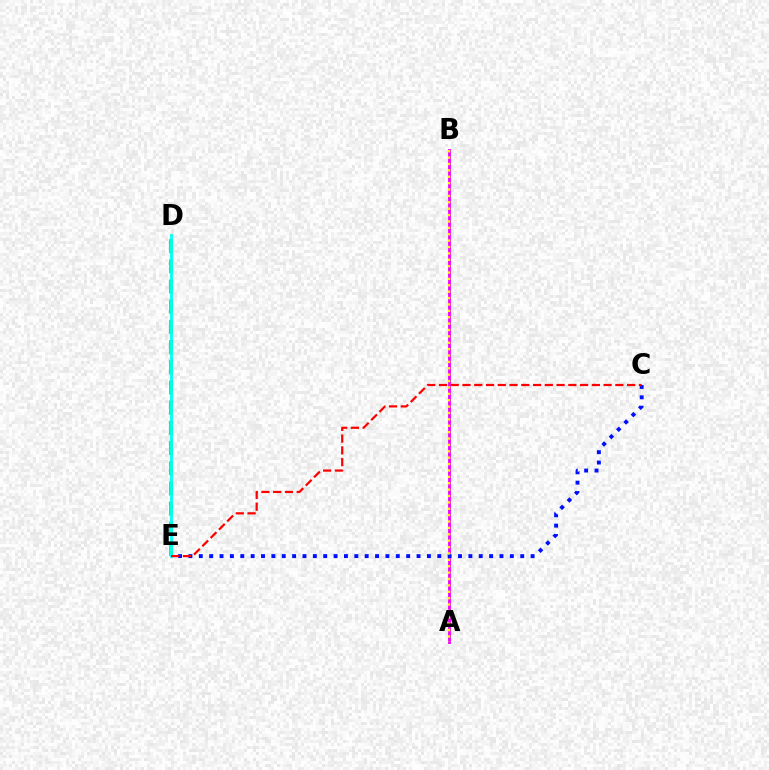{('D', 'E'): [{'color': '#08ff00', 'line_style': 'dashed', 'thickness': 2.74}, {'color': '#00fff6', 'line_style': 'solid', 'thickness': 2.02}], ('A', 'B'): [{'color': '#ee00ff', 'line_style': 'solid', 'thickness': 2.04}, {'color': '#fcf500', 'line_style': 'dotted', 'thickness': 1.73}], ('C', 'E'): [{'color': '#0010ff', 'line_style': 'dotted', 'thickness': 2.82}, {'color': '#ff0000', 'line_style': 'dashed', 'thickness': 1.6}]}